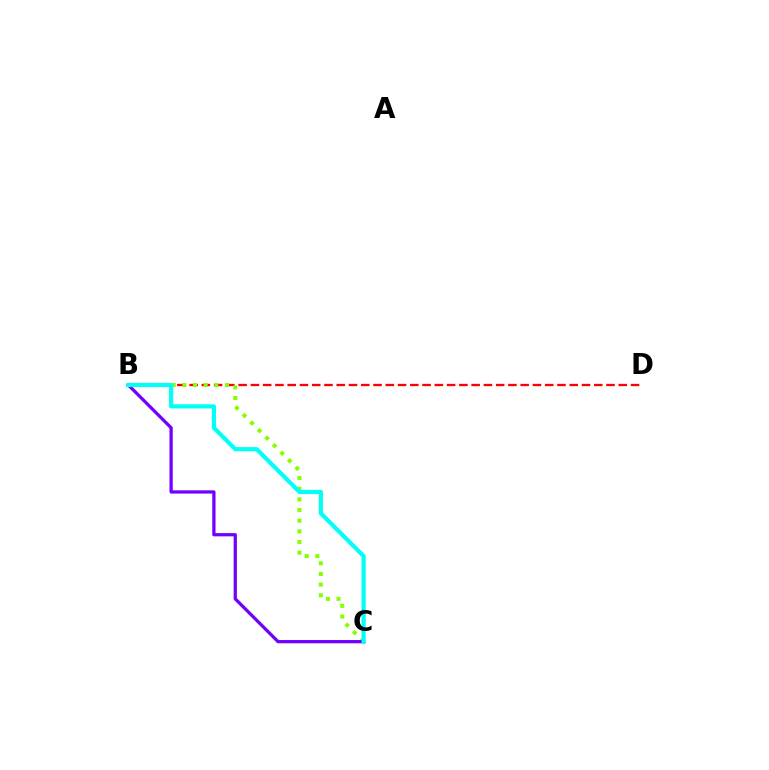{('B', 'D'): [{'color': '#ff0000', 'line_style': 'dashed', 'thickness': 1.67}], ('B', 'C'): [{'color': '#84ff00', 'line_style': 'dotted', 'thickness': 2.9}, {'color': '#7200ff', 'line_style': 'solid', 'thickness': 2.35}, {'color': '#00fff6', 'line_style': 'solid', 'thickness': 3.0}]}